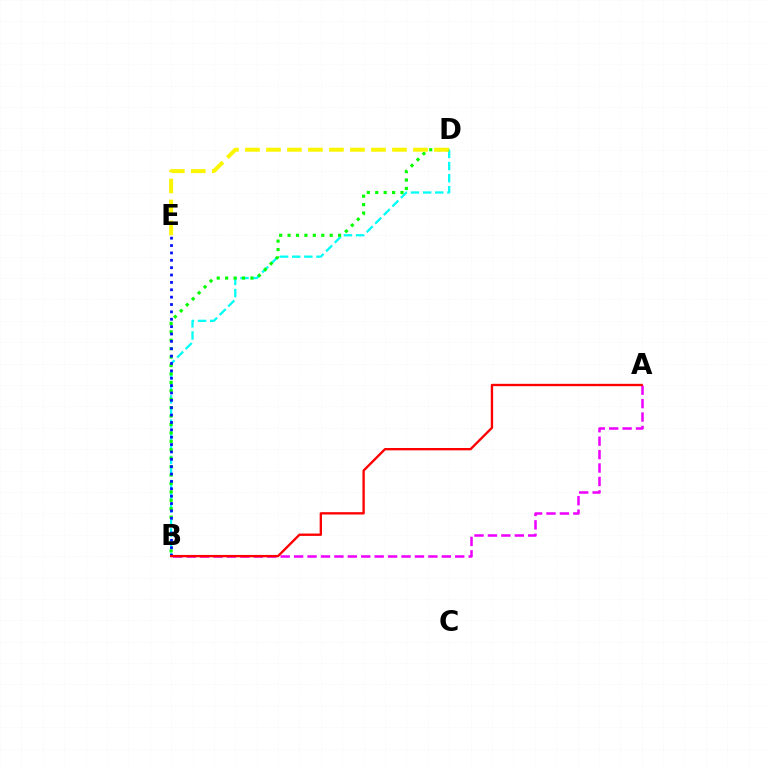{('B', 'D'): [{'color': '#00fff6', 'line_style': 'dashed', 'thickness': 1.65}, {'color': '#08ff00', 'line_style': 'dotted', 'thickness': 2.29}], ('B', 'E'): [{'color': '#0010ff', 'line_style': 'dotted', 'thickness': 2.0}], ('A', 'B'): [{'color': '#ee00ff', 'line_style': 'dashed', 'thickness': 1.82}, {'color': '#ff0000', 'line_style': 'solid', 'thickness': 1.69}], ('D', 'E'): [{'color': '#fcf500', 'line_style': 'dashed', 'thickness': 2.85}]}